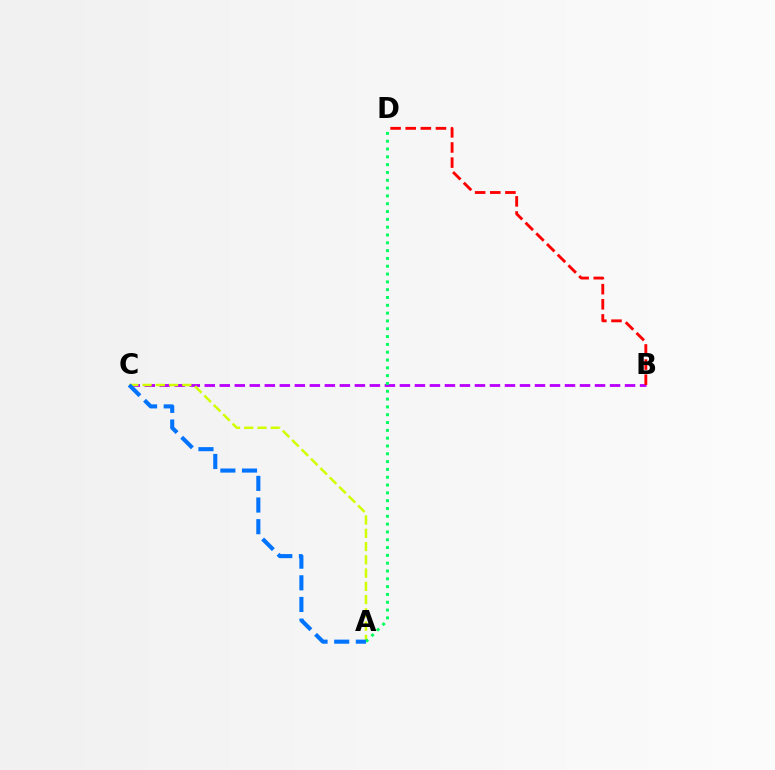{('B', 'C'): [{'color': '#b900ff', 'line_style': 'dashed', 'thickness': 2.04}], ('B', 'D'): [{'color': '#ff0000', 'line_style': 'dashed', 'thickness': 2.06}], ('A', 'C'): [{'color': '#d1ff00', 'line_style': 'dashed', 'thickness': 1.8}, {'color': '#0074ff', 'line_style': 'dashed', 'thickness': 2.94}], ('A', 'D'): [{'color': '#00ff5c', 'line_style': 'dotted', 'thickness': 2.12}]}